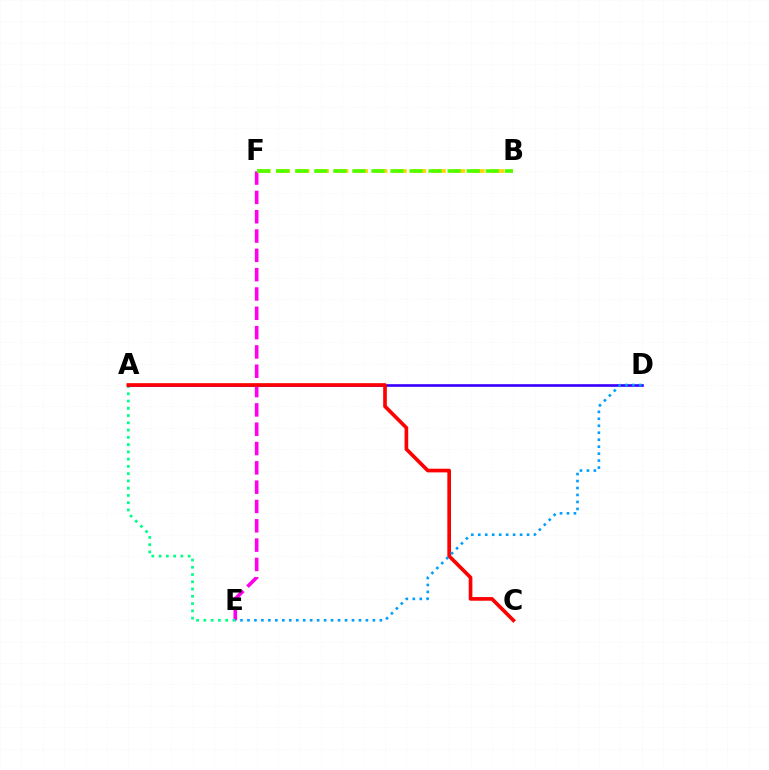{('E', 'F'): [{'color': '#ff00ed', 'line_style': 'dashed', 'thickness': 2.62}], ('B', 'F'): [{'color': '#ffd500', 'line_style': 'dashed', 'thickness': 2.64}, {'color': '#4fff00', 'line_style': 'dashed', 'thickness': 2.59}], ('A', 'E'): [{'color': '#00ff86', 'line_style': 'dotted', 'thickness': 1.97}], ('A', 'D'): [{'color': '#3700ff', 'line_style': 'solid', 'thickness': 1.89}], ('A', 'C'): [{'color': '#ff0000', 'line_style': 'solid', 'thickness': 2.64}], ('D', 'E'): [{'color': '#009eff', 'line_style': 'dotted', 'thickness': 1.89}]}